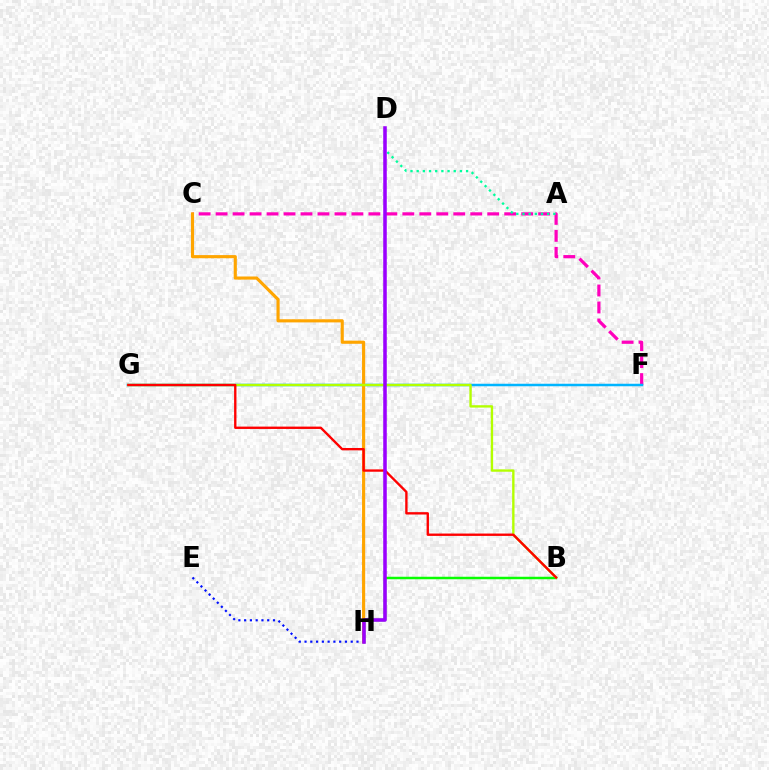{('C', 'F'): [{'color': '#ff00bd', 'line_style': 'dashed', 'thickness': 2.31}], ('B', 'H'): [{'color': '#08ff00', 'line_style': 'solid', 'thickness': 1.79}], ('E', 'H'): [{'color': '#0010ff', 'line_style': 'dotted', 'thickness': 1.57}], ('A', 'D'): [{'color': '#00ff9d', 'line_style': 'dotted', 'thickness': 1.68}], ('F', 'G'): [{'color': '#00b5ff', 'line_style': 'solid', 'thickness': 1.8}], ('C', 'H'): [{'color': '#ffa500', 'line_style': 'solid', 'thickness': 2.26}], ('B', 'G'): [{'color': '#b3ff00', 'line_style': 'solid', 'thickness': 1.71}, {'color': '#ff0000', 'line_style': 'solid', 'thickness': 1.7}], ('D', 'H'): [{'color': '#9b00ff', 'line_style': 'solid', 'thickness': 2.55}]}